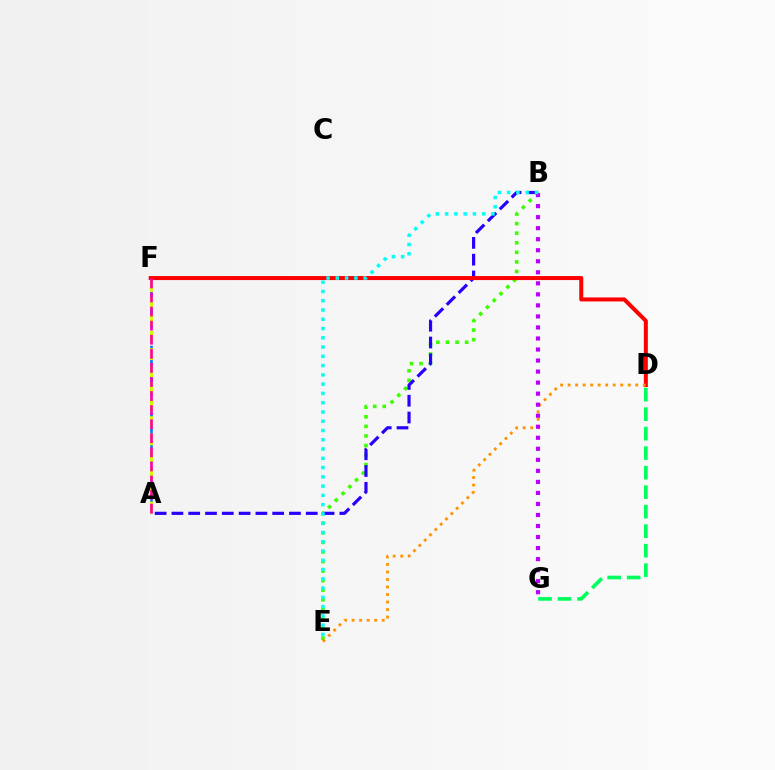{('B', 'E'): [{'color': '#3dff00', 'line_style': 'dotted', 'thickness': 2.6}, {'color': '#00fff6', 'line_style': 'dotted', 'thickness': 2.52}], ('A', 'F'): [{'color': '#0074ff', 'line_style': 'dashed', 'thickness': 1.83}, {'color': '#d1ff00', 'line_style': 'dashed', 'thickness': 2.32}, {'color': '#ff00ac', 'line_style': 'dashed', 'thickness': 1.91}], ('A', 'B'): [{'color': '#2500ff', 'line_style': 'dashed', 'thickness': 2.28}], ('D', 'F'): [{'color': '#ff0000', 'line_style': 'solid', 'thickness': 2.89}], ('D', 'E'): [{'color': '#ff9400', 'line_style': 'dotted', 'thickness': 2.04}], ('B', 'G'): [{'color': '#b900ff', 'line_style': 'dotted', 'thickness': 3.0}], ('D', 'G'): [{'color': '#00ff5c', 'line_style': 'dashed', 'thickness': 2.65}]}